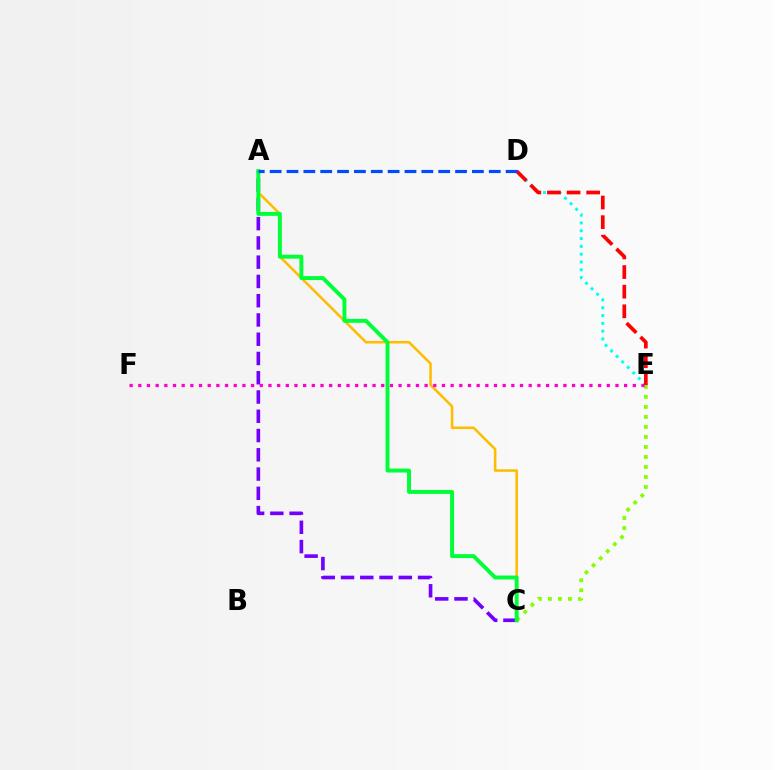{('D', 'E'): [{'color': '#00fff6', 'line_style': 'dotted', 'thickness': 2.12}, {'color': '#ff0000', 'line_style': 'dashed', 'thickness': 2.67}], ('A', 'C'): [{'color': '#ffbd00', 'line_style': 'solid', 'thickness': 1.84}, {'color': '#7200ff', 'line_style': 'dashed', 'thickness': 2.62}, {'color': '#00ff39', 'line_style': 'solid', 'thickness': 2.83}], ('C', 'E'): [{'color': '#84ff00', 'line_style': 'dotted', 'thickness': 2.72}], ('E', 'F'): [{'color': '#ff00cf', 'line_style': 'dotted', 'thickness': 2.36}], ('A', 'D'): [{'color': '#004bff', 'line_style': 'dashed', 'thickness': 2.29}]}